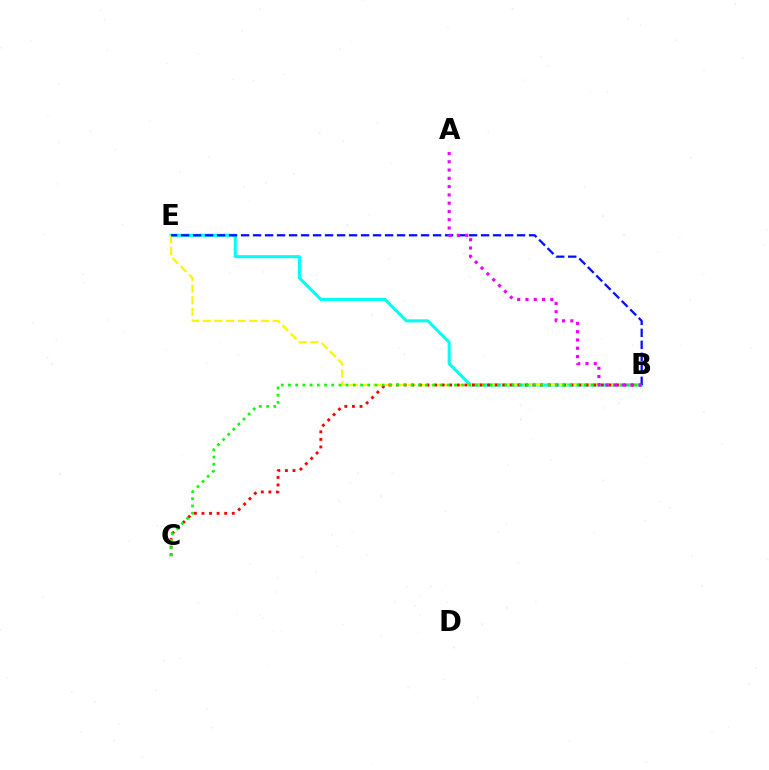{('B', 'E'): [{'color': '#00fff6', 'line_style': 'solid', 'thickness': 2.19}, {'color': '#fcf500', 'line_style': 'dashed', 'thickness': 1.58}, {'color': '#0010ff', 'line_style': 'dashed', 'thickness': 1.63}], ('B', 'C'): [{'color': '#ff0000', 'line_style': 'dotted', 'thickness': 2.06}, {'color': '#08ff00', 'line_style': 'dotted', 'thickness': 1.96}], ('A', 'B'): [{'color': '#ee00ff', 'line_style': 'dotted', 'thickness': 2.25}]}